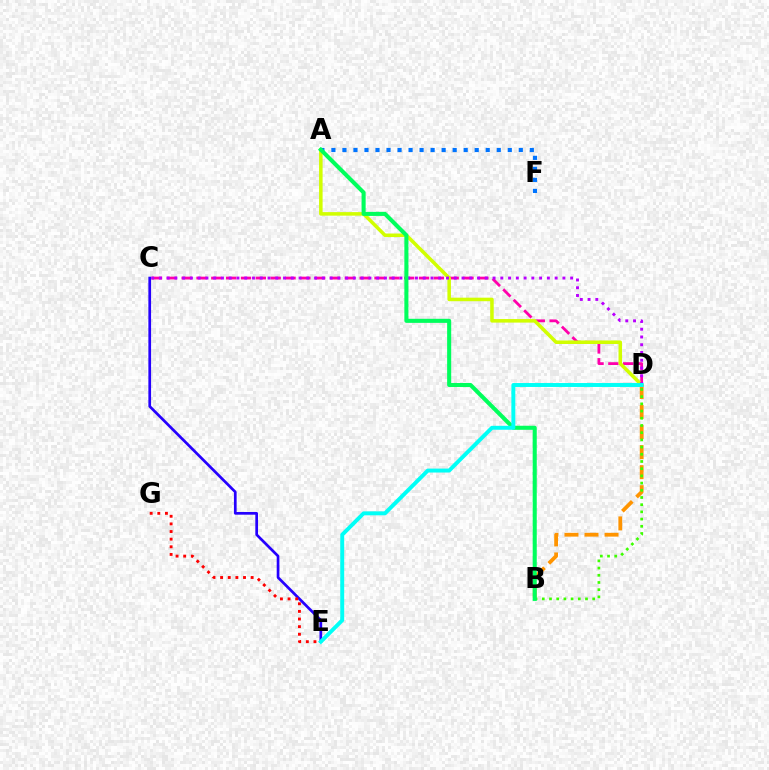{('C', 'D'): [{'color': '#ff00ac', 'line_style': 'dashed', 'thickness': 2.02}, {'color': '#b900ff', 'line_style': 'dotted', 'thickness': 2.11}], ('A', 'D'): [{'color': '#d1ff00', 'line_style': 'solid', 'thickness': 2.54}], ('C', 'E'): [{'color': '#2500ff', 'line_style': 'solid', 'thickness': 1.95}], ('B', 'D'): [{'color': '#ff9400', 'line_style': 'dashed', 'thickness': 2.72}, {'color': '#3dff00', 'line_style': 'dotted', 'thickness': 1.96}], ('A', 'F'): [{'color': '#0074ff', 'line_style': 'dotted', 'thickness': 3.0}], ('E', 'G'): [{'color': '#ff0000', 'line_style': 'dotted', 'thickness': 2.07}], ('A', 'B'): [{'color': '#00ff5c', 'line_style': 'solid', 'thickness': 2.93}], ('D', 'E'): [{'color': '#00fff6', 'line_style': 'solid', 'thickness': 2.83}]}